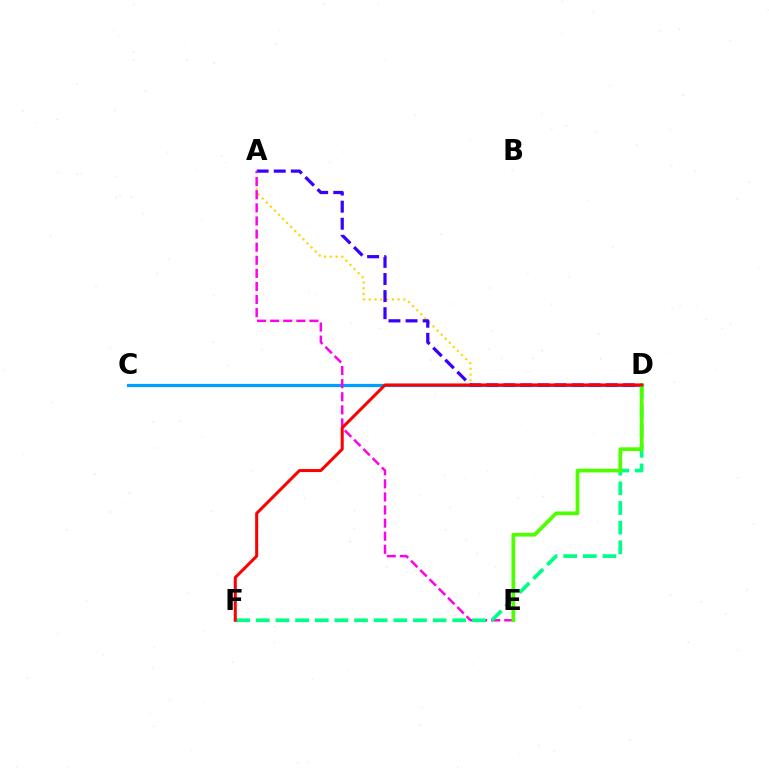{('A', 'D'): [{'color': '#ffd500', 'line_style': 'dotted', 'thickness': 1.57}, {'color': '#3700ff', 'line_style': 'dashed', 'thickness': 2.32}], ('C', 'D'): [{'color': '#009eff', 'line_style': 'solid', 'thickness': 2.32}], ('A', 'E'): [{'color': '#ff00ed', 'line_style': 'dashed', 'thickness': 1.78}], ('D', 'F'): [{'color': '#00ff86', 'line_style': 'dashed', 'thickness': 2.67}, {'color': '#ff0000', 'line_style': 'solid', 'thickness': 2.18}], ('D', 'E'): [{'color': '#4fff00', 'line_style': 'solid', 'thickness': 2.68}]}